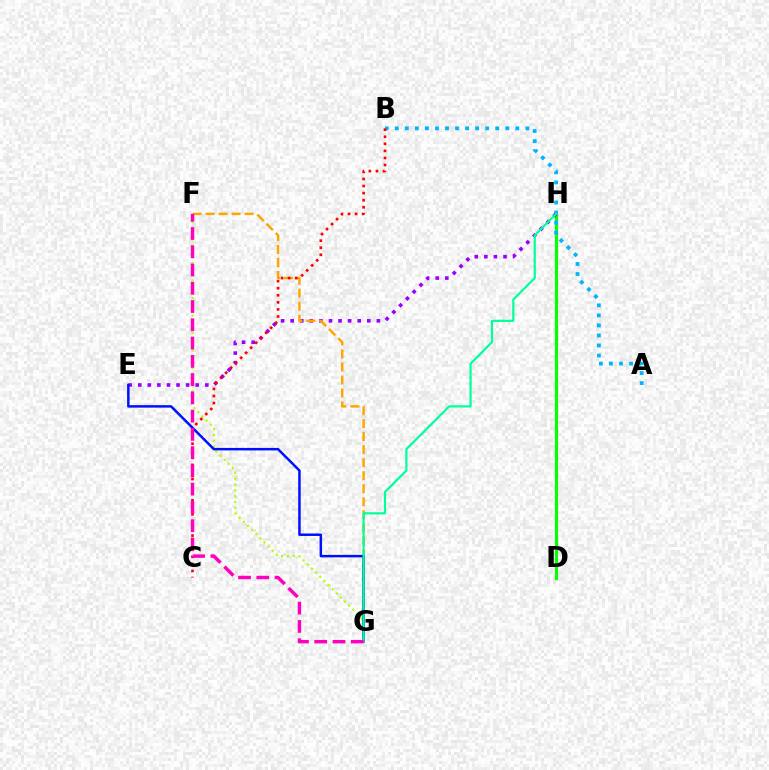{('D', 'H'): [{'color': '#08ff00', 'line_style': 'solid', 'thickness': 2.26}], ('A', 'B'): [{'color': '#00b5ff', 'line_style': 'dotted', 'thickness': 2.73}], ('E', 'H'): [{'color': '#9b00ff', 'line_style': 'dotted', 'thickness': 2.6}], ('F', 'G'): [{'color': '#ffa500', 'line_style': 'dashed', 'thickness': 1.77}, {'color': '#b3ff00', 'line_style': 'dotted', 'thickness': 1.59}, {'color': '#ff00bd', 'line_style': 'dashed', 'thickness': 2.48}], ('E', 'G'): [{'color': '#0010ff', 'line_style': 'solid', 'thickness': 1.79}], ('G', 'H'): [{'color': '#00ff9d', 'line_style': 'solid', 'thickness': 1.59}], ('B', 'C'): [{'color': '#ff0000', 'line_style': 'dotted', 'thickness': 1.92}]}